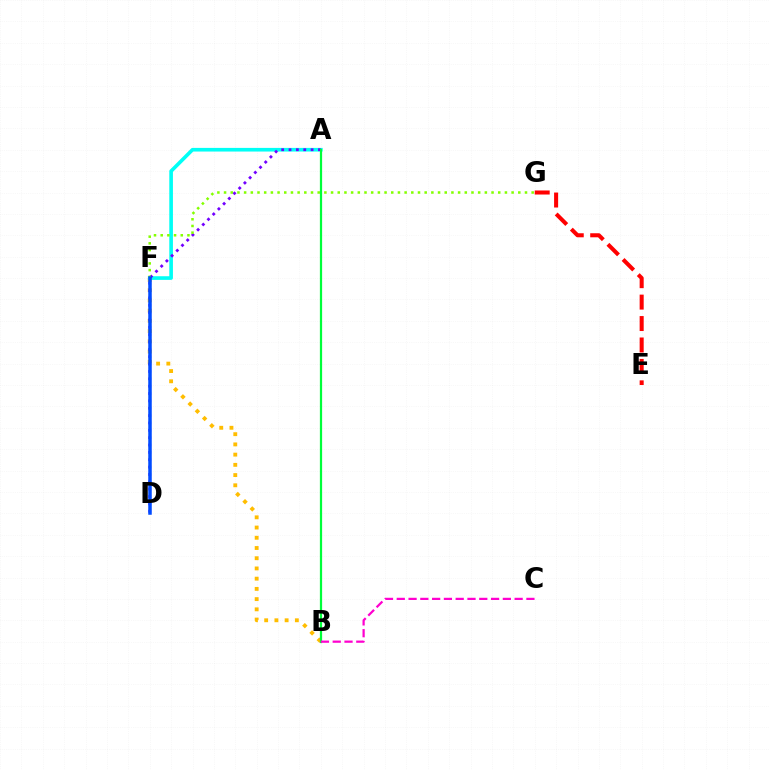{('B', 'F'): [{'color': '#ffbd00', 'line_style': 'dotted', 'thickness': 2.78}], ('A', 'F'): [{'color': '#00fff6', 'line_style': 'solid', 'thickness': 2.63}], ('A', 'D'): [{'color': '#7200ff', 'line_style': 'dotted', 'thickness': 2.0}], ('F', 'G'): [{'color': '#84ff00', 'line_style': 'dotted', 'thickness': 1.82}], ('D', 'F'): [{'color': '#004bff', 'line_style': 'solid', 'thickness': 2.52}], ('A', 'B'): [{'color': '#00ff39', 'line_style': 'solid', 'thickness': 1.61}], ('B', 'C'): [{'color': '#ff00cf', 'line_style': 'dashed', 'thickness': 1.6}], ('E', 'G'): [{'color': '#ff0000', 'line_style': 'dashed', 'thickness': 2.91}]}